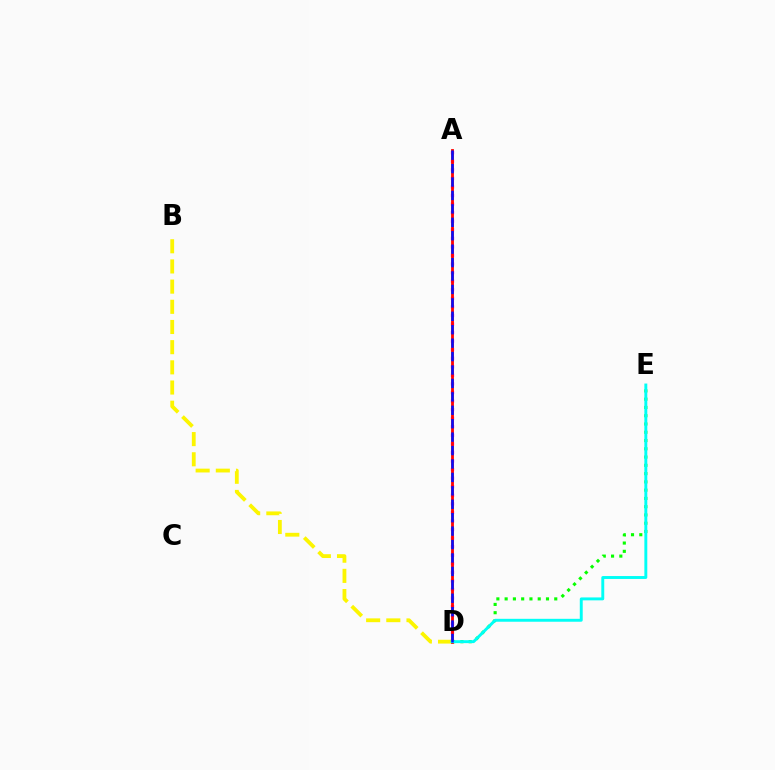{('D', 'E'): [{'color': '#08ff00', 'line_style': 'dotted', 'thickness': 2.25}, {'color': '#00fff6', 'line_style': 'solid', 'thickness': 2.1}], ('A', 'D'): [{'color': '#ee00ff', 'line_style': 'dotted', 'thickness': 2.33}, {'color': '#ff0000', 'line_style': 'solid', 'thickness': 2.03}, {'color': '#0010ff', 'line_style': 'dashed', 'thickness': 1.82}], ('B', 'D'): [{'color': '#fcf500', 'line_style': 'dashed', 'thickness': 2.74}]}